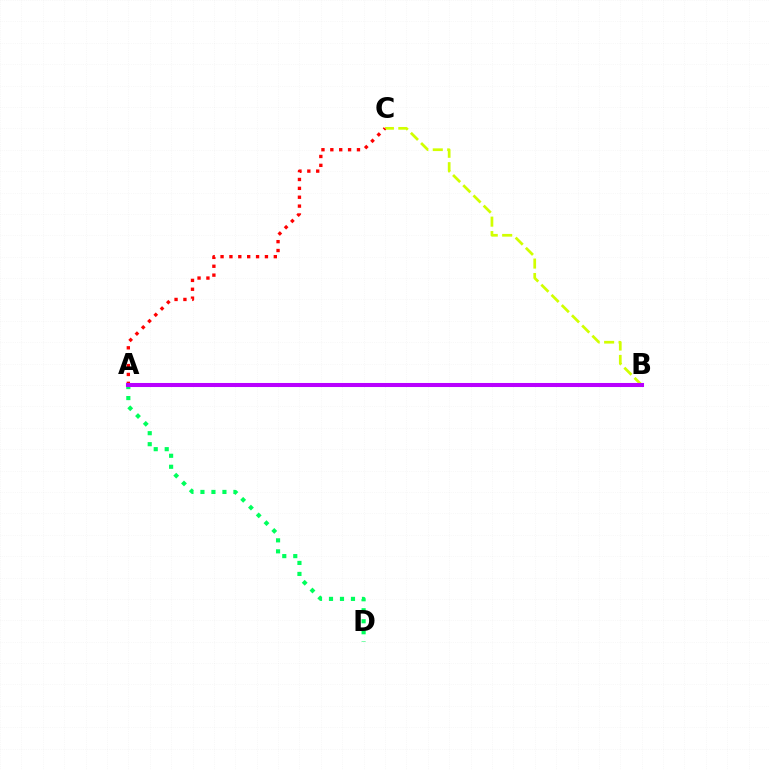{('B', 'C'): [{'color': '#d1ff00', 'line_style': 'dashed', 'thickness': 1.96}], ('A', 'D'): [{'color': '#00ff5c', 'line_style': 'dotted', 'thickness': 2.99}], ('A', 'C'): [{'color': '#ff0000', 'line_style': 'dotted', 'thickness': 2.41}], ('A', 'B'): [{'color': '#0074ff', 'line_style': 'dashed', 'thickness': 2.67}, {'color': '#b900ff', 'line_style': 'solid', 'thickness': 2.92}]}